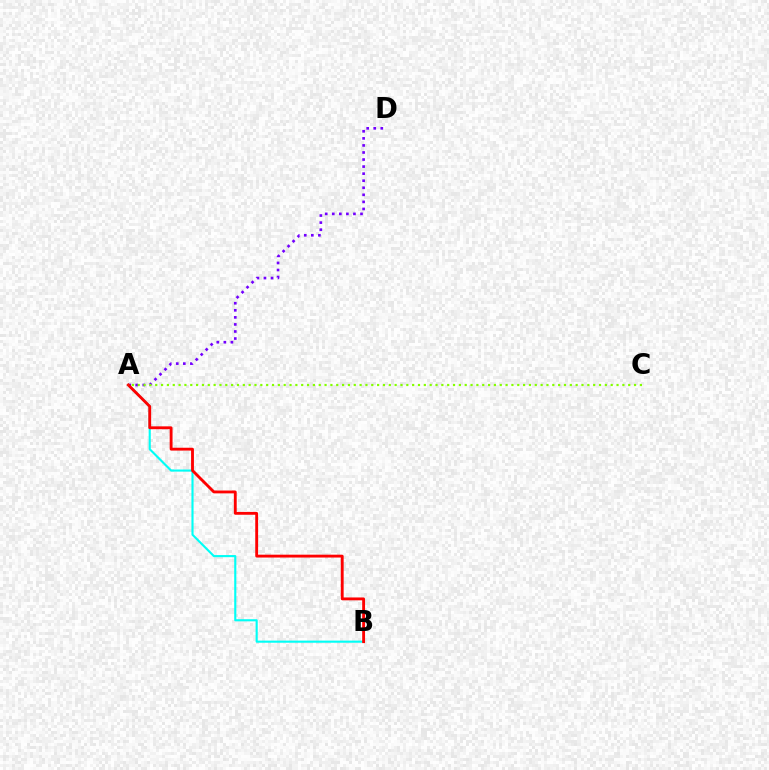{('A', 'B'): [{'color': '#00fff6', 'line_style': 'solid', 'thickness': 1.53}, {'color': '#ff0000', 'line_style': 'solid', 'thickness': 2.05}], ('A', 'D'): [{'color': '#7200ff', 'line_style': 'dotted', 'thickness': 1.92}], ('A', 'C'): [{'color': '#84ff00', 'line_style': 'dotted', 'thickness': 1.59}]}